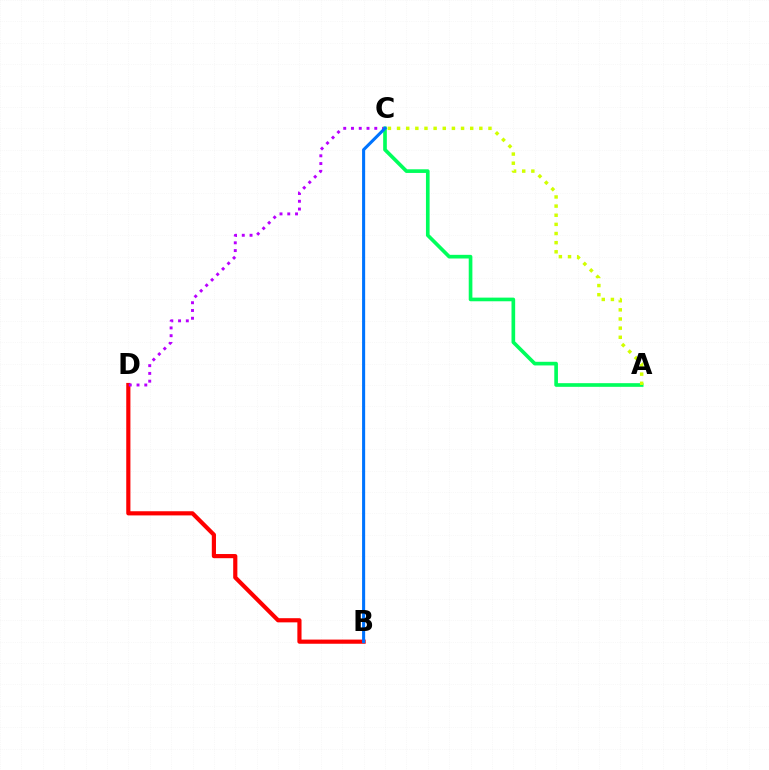{('B', 'D'): [{'color': '#ff0000', 'line_style': 'solid', 'thickness': 3.0}], ('C', 'D'): [{'color': '#b900ff', 'line_style': 'dotted', 'thickness': 2.11}], ('A', 'C'): [{'color': '#00ff5c', 'line_style': 'solid', 'thickness': 2.63}, {'color': '#d1ff00', 'line_style': 'dotted', 'thickness': 2.48}], ('B', 'C'): [{'color': '#0074ff', 'line_style': 'solid', 'thickness': 2.21}]}